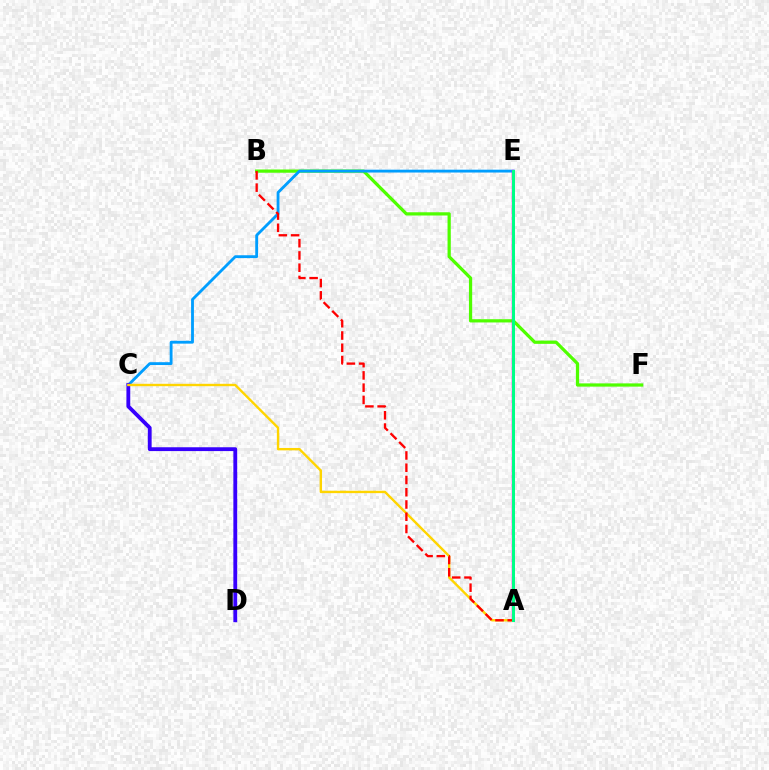{('B', 'F'): [{'color': '#4fff00', 'line_style': 'solid', 'thickness': 2.33}], ('C', 'E'): [{'color': '#009eff', 'line_style': 'solid', 'thickness': 2.04}], ('A', 'E'): [{'color': '#ff00ed', 'line_style': 'solid', 'thickness': 1.76}, {'color': '#00ff86', 'line_style': 'solid', 'thickness': 2.17}], ('C', 'D'): [{'color': '#3700ff', 'line_style': 'solid', 'thickness': 2.76}], ('A', 'C'): [{'color': '#ffd500', 'line_style': 'solid', 'thickness': 1.72}], ('A', 'B'): [{'color': '#ff0000', 'line_style': 'dashed', 'thickness': 1.67}]}